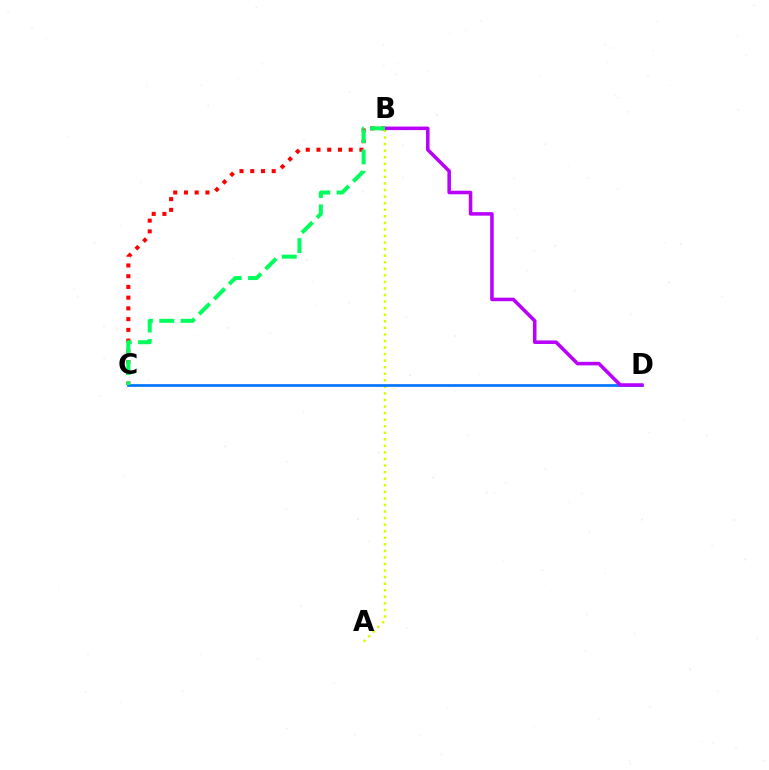{('B', 'C'): [{'color': '#ff0000', 'line_style': 'dotted', 'thickness': 2.92}, {'color': '#00ff5c', 'line_style': 'dashed', 'thickness': 2.89}], ('A', 'B'): [{'color': '#d1ff00', 'line_style': 'dotted', 'thickness': 1.78}], ('C', 'D'): [{'color': '#0074ff', 'line_style': 'solid', 'thickness': 1.96}], ('B', 'D'): [{'color': '#b900ff', 'line_style': 'solid', 'thickness': 2.55}]}